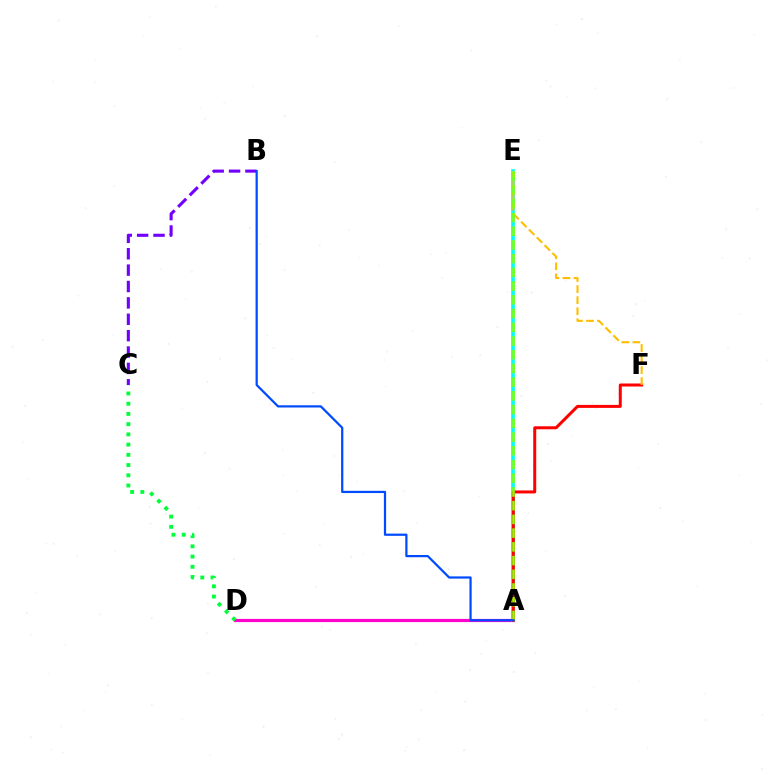{('A', 'D'): [{'color': '#ff00cf', 'line_style': 'solid', 'thickness': 2.29}], ('C', 'D'): [{'color': '#00ff39', 'line_style': 'dotted', 'thickness': 2.78}], ('A', 'E'): [{'color': '#00fff6', 'line_style': 'solid', 'thickness': 2.62}, {'color': '#84ff00', 'line_style': 'dashed', 'thickness': 1.86}], ('A', 'F'): [{'color': '#ff0000', 'line_style': 'solid', 'thickness': 2.16}], ('E', 'F'): [{'color': '#ffbd00', 'line_style': 'dashed', 'thickness': 1.5}], ('B', 'C'): [{'color': '#7200ff', 'line_style': 'dashed', 'thickness': 2.23}], ('A', 'B'): [{'color': '#004bff', 'line_style': 'solid', 'thickness': 1.61}]}